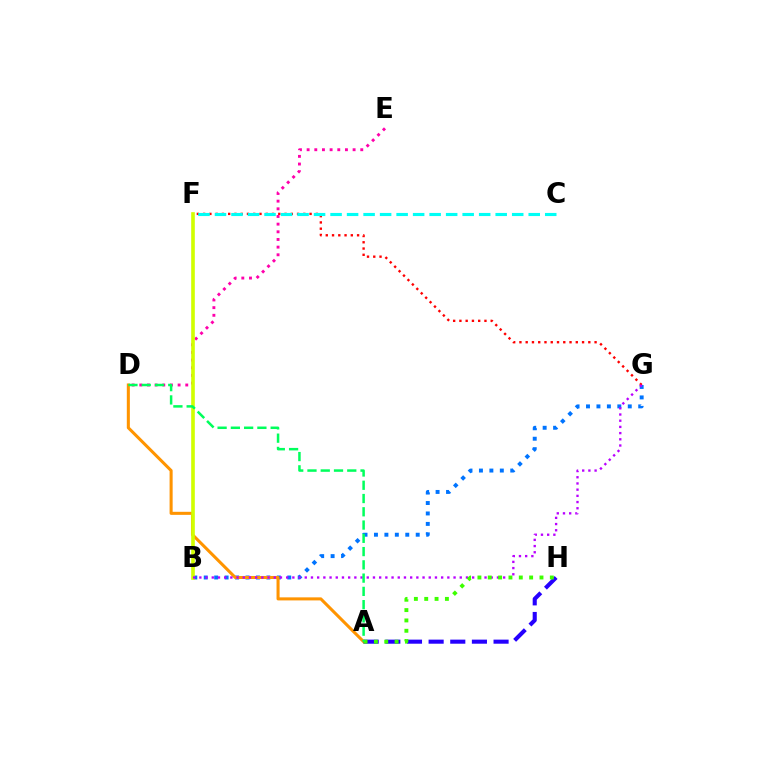{('B', 'G'): [{'color': '#0074ff', 'line_style': 'dotted', 'thickness': 2.84}, {'color': '#b900ff', 'line_style': 'dotted', 'thickness': 1.68}], ('F', 'G'): [{'color': '#ff0000', 'line_style': 'dotted', 'thickness': 1.7}], ('C', 'F'): [{'color': '#00fff6', 'line_style': 'dashed', 'thickness': 2.24}], ('A', 'D'): [{'color': '#ff9400', 'line_style': 'solid', 'thickness': 2.2}, {'color': '#00ff5c', 'line_style': 'dashed', 'thickness': 1.8}], ('A', 'H'): [{'color': '#2500ff', 'line_style': 'dashed', 'thickness': 2.94}, {'color': '#3dff00', 'line_style': 'dotted', 'thickness': 2.81}], ('D', 'E'): [{'color': '#ff00ac', 'line_style': 'dotted', 'thickness': 2.08}], ('B', 'F'): [{'color': '#d1ff00', 'line_style': 'solid', 'thickness': 2.62}]}